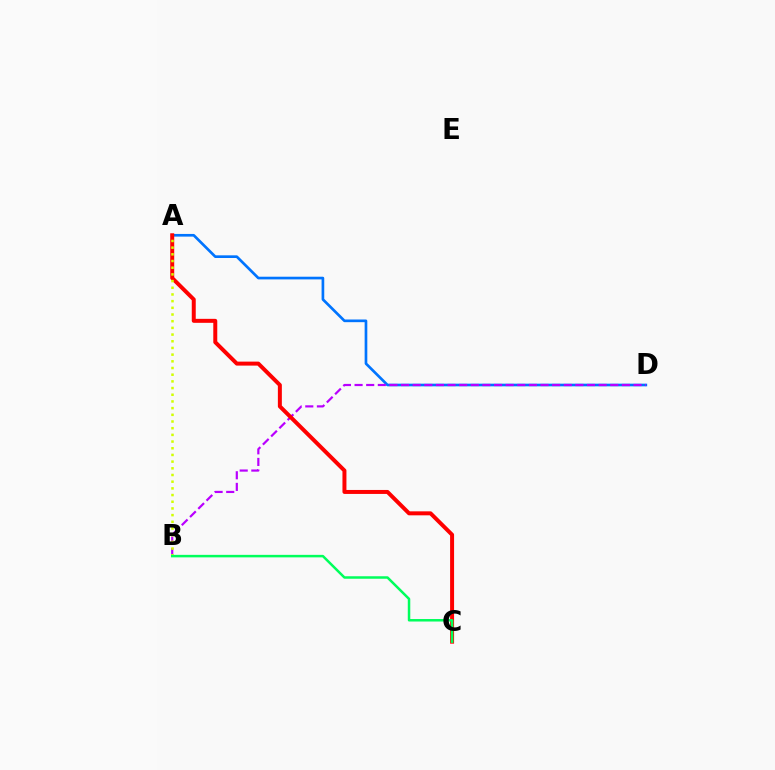{('A', 'D'): [{'color': '#0074ff', 'line_style': 'solid', 'thickness': 1.93}], ('B', 'D'): [{'color': '#b900ff', 'line_style': 'dashed', 'thickness': 1.58}], ('A', 'C'): [{'color': '#ff0000', 'line_style': 'solid', 'thickness': 2.86}], ('A', 'B'): [{'color': '#d1ff00', 'line_style': 'dotted', 'thickness': 1.82}], ('B', 'C'): [{'color': '#00ff5c', 'line_style': 'solid', 'thickness': 1.8}]}